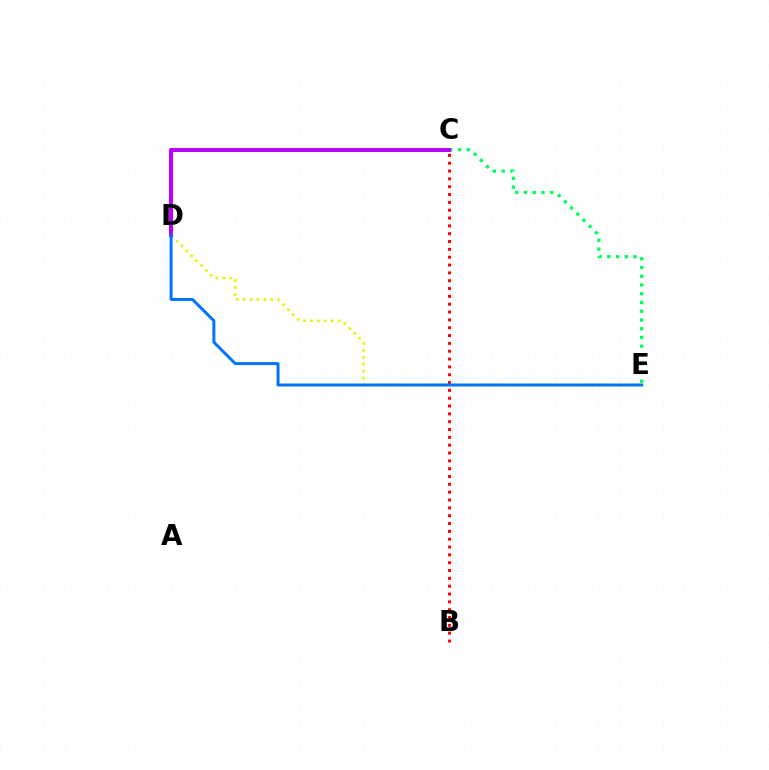{('D', 'E'): [{'color': '#d1ff00', 'line_style': 'dotted', 'thickness': 1.88}, {'color': '#0074ff', 'line_style': 'solid', 'thickness': 2.14}], ('C', 'E'): [{'color': '#00ff5c', 'line_style': 'dotted', 'thickness': 2.38}], ('B', 'C'): [{'color': '#ff0000', 'line_style': 'dotted', 'thickness': 2.13}], ('C', 'D'): [{'color': '#b900ff', 'line_style': 'solid', 'thickness': 2.91}]}